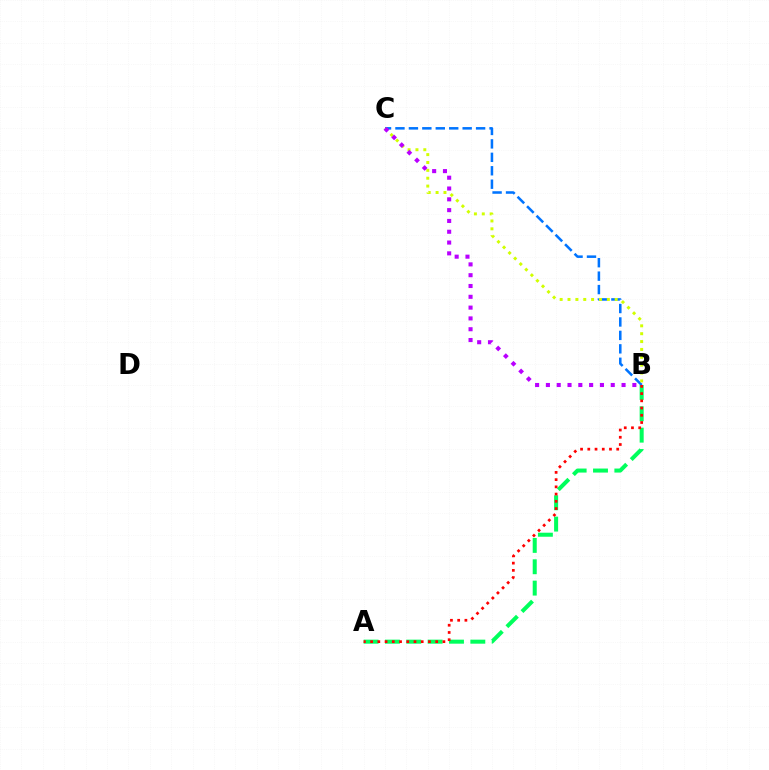{('B', 'C'): [{'color': '#0074ff', 'line_style': 'dashed', 'thickness': 1.83}, {'color': '#d1ff00', 'line_style': 'dotted', 'thickness': 2.14}, {'color': '#b900ff', 'line_style': 'dotted', 'thickness': 2.94}], ('A', 'B'): [{'color': '#00ff5c', 'line_style': 'dashed', 'thickness': 2.9}, {'color': '#ff0000', 'line_style': 'dotted', 'thickness': 1.96}]}